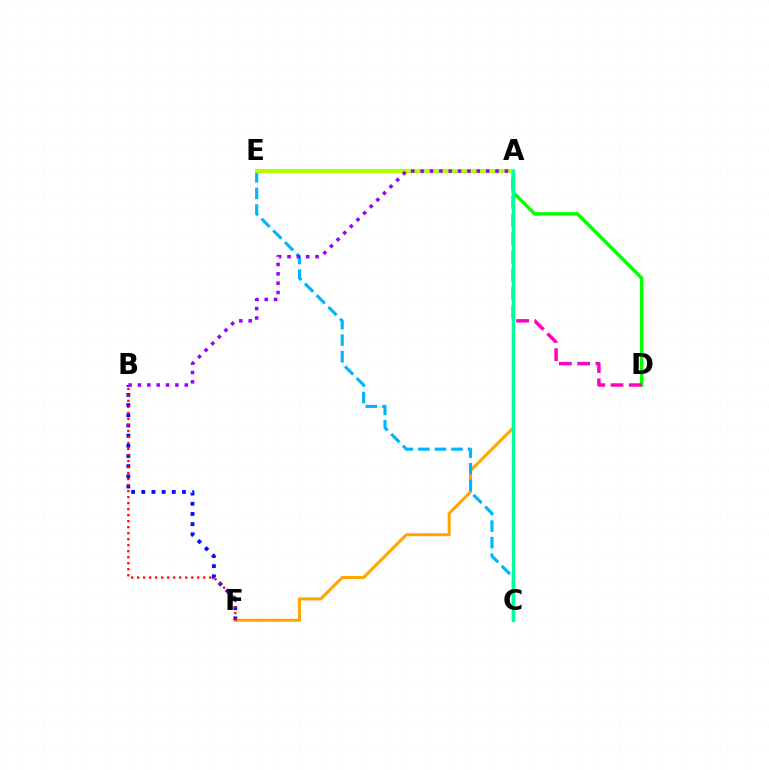{('A', 'F'): [{'color': '#ffa500', 'line_style': 'solid', 'thickness': 2.16}], ('A', 'D'): [{'color': '#08ff00', 'line_style': 'solid', 'thickness': 2.51}, {'color': '#ff00bd', 'line_style': 'dashed', 'thickness': 2.48}], ('C', 'E'): [{'color': '#00b5ff', 'line_style': 'dashed', 'thickness': 2.25}], ('B', 'F'): [{'color': '#0010ff', 'line_style': 'dotted', 'thickness': 2.77}, {'color': '#ff0000', 'line_style': 'dotted', 'thickness': 1.63}], ('A', 'E'): [{'color': '#b3ff00', 'line_style': 'solid', 'thickness': 2.97}], ('A', 'C'): [{'color': '#00ff9d', 'line_style': 'solid', 'thickness': 2.39}], ('A', 'B'): [{'color': '#9b00ff', 'line_style': 'dotted', 'thickness': 2.54}]}